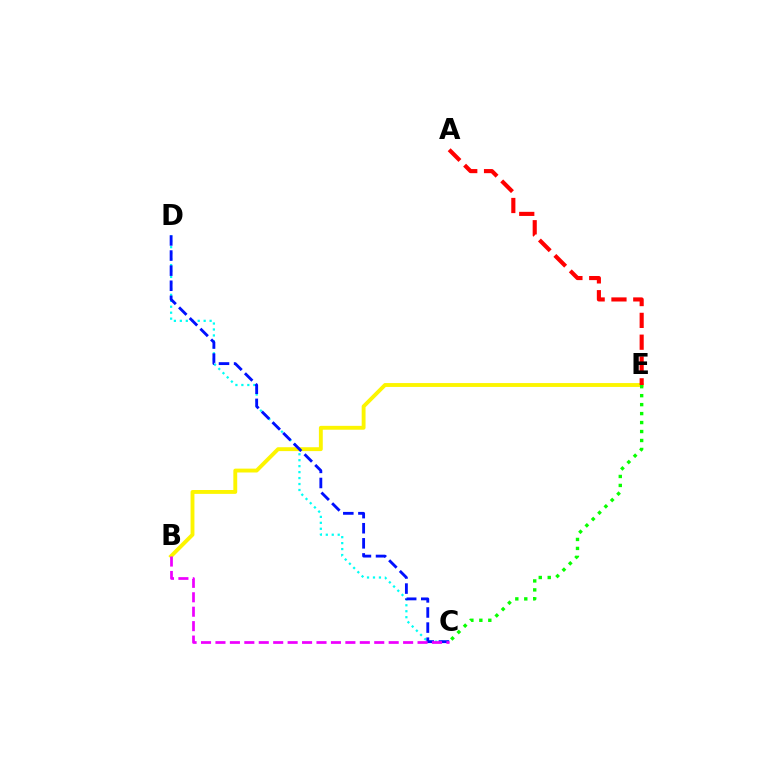{('C', 'D'): [{'color': '#00fff6', 'line_style': 'dotted', 'thickness': 1.62}, {'color': '#0010ff', 'line_style': 'dashed', 'thickness': 2.05}], ('B', 'E'): [{'color': '#fcf500', 'line_style': 'solid', 'thickness': 2.79}], ('B', 'C'): [{'color': '#ee00ff', 'line_style': 'dashed', 'thickness': 1.96}], ('A', 'E'): [{'color': '#ff0000', 'line_style': 'dashed', 'thickness': 2.96}], ('C', 'E'): [{'color': '#08ff00', 'line_style': 'dotted', 'thickness': 2.44}]}